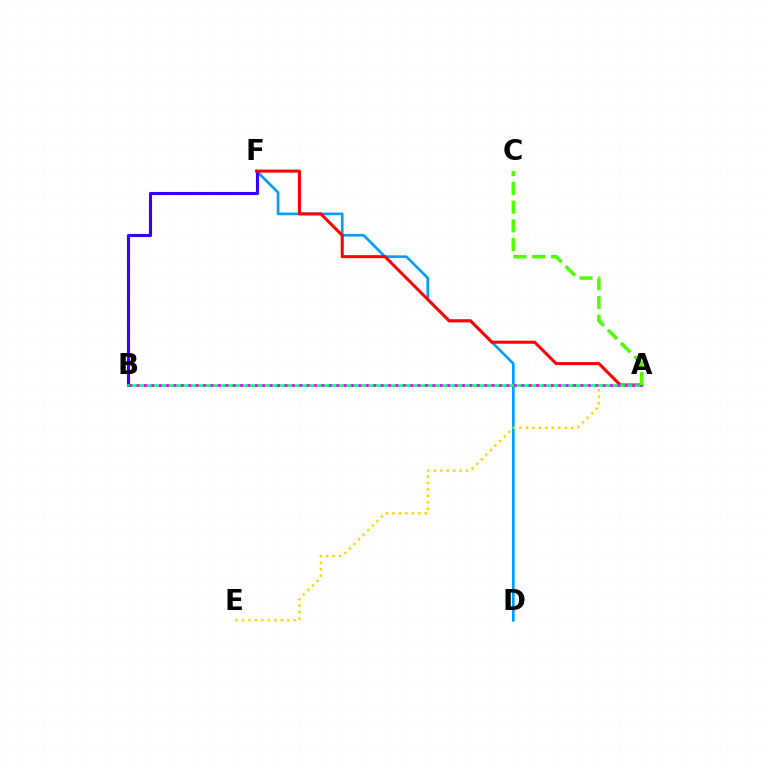{('D', 'F'): [{'color': '#009eff', 'line_style': 'solid', 'thickness': 1.92}], ('B', 'F'): [{'color': '#3700ff', 'line_style': 'solid', 'thickness': 2.23}], ('A', 'E'): [{'color': '#ffd500', 'line_style': 'dotted', 'thickness': 1.76}], ('A', 'F'): [{'color': '#ff0000', 'line_style': 'solid', 'thickness': 2.19}], ('A', 'B'): [{'color': '#00ff86', 'line_style': 'solid', 'thickness': 1.83}, {'color': '#ff00ed', 'line_style': 'dotted', 'thickness': 2.01}], ('A', 'C'): [{'color': '#4fff00', 'line_style': 'dashed', 'thickness': 2.54}]}